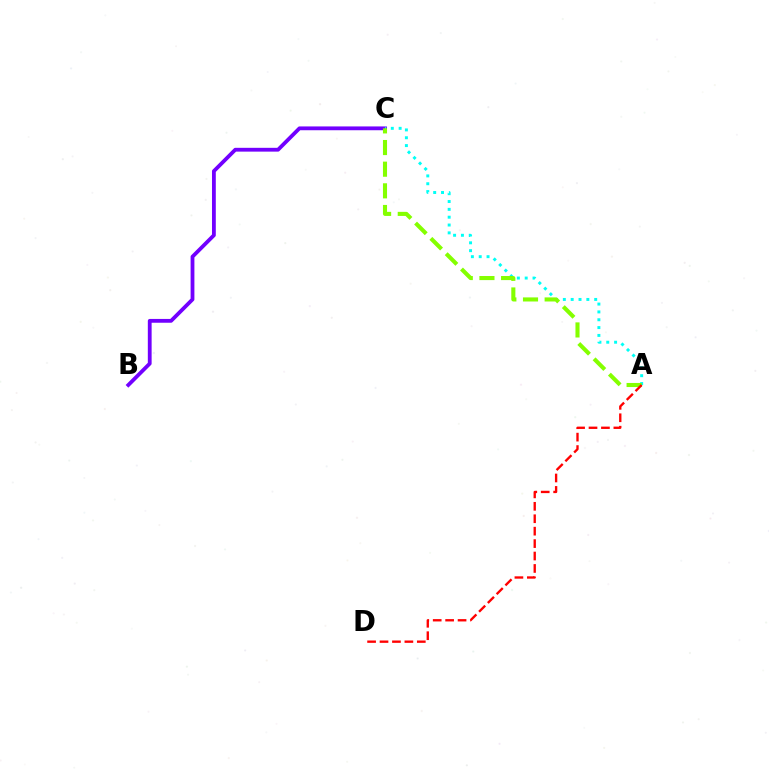{('B', 'C'): [{'color': '#7200ff', 'line_style': 'solid', 'thickness': 2.74}], ('A', 'C'): [{'color': '#00fff6', 'line_style': 'dotted', 'thickness': 2.13}, {'color': '#84ff00', 'line_style': 'dashed', 'thickness': 2.94}], ('A', 'D'): [{'color': '#ff0000', 'line_style': 'dashed', 'thickness': 1.69}]}